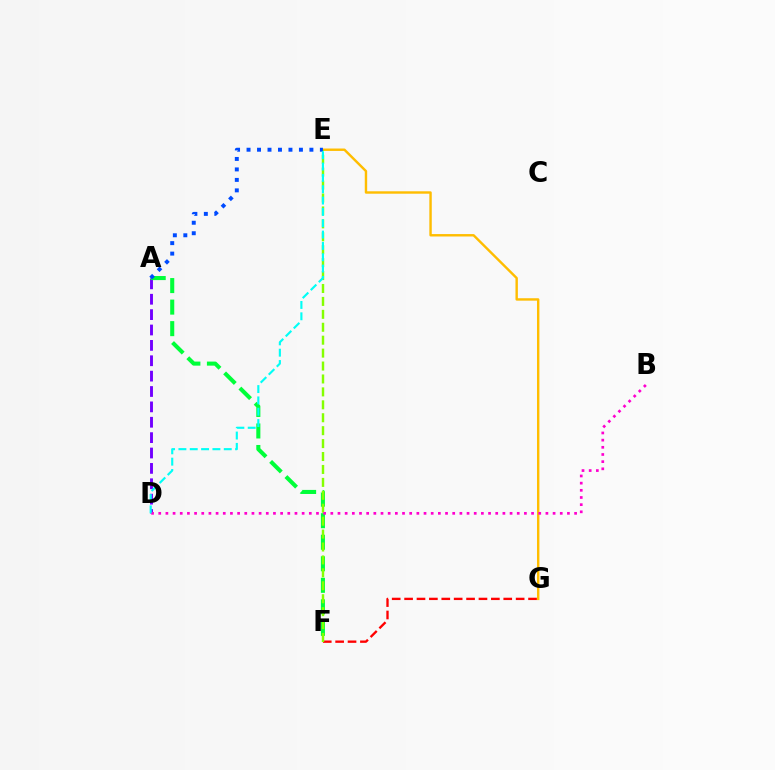{('A', 'D'): [{'color': '#7200ff', 'line_style': 'dashed', 'thickness': 2.09}], ('A', 'F'): [{'color': '#00ff39', 'line_style': 'dashed', 'thickness': 2.93}], ('E', 'G'): [{'color': '#ffbd00', 'line_style': 'solid', 'thickness': 1.74}], ('F', 'G'): [{'color': '#ff0000', 'line_style': 'dashed', 'thickness': 1.68}], ('E', 'F'): [{'color': '#84ff00', 'line_style': 'dashed', 'thickness': 1.76}], ('B', 'D'): [{'color': '#ff00cf', 'line_style': 'dotted', 'thickness': 1.95}], ('A', 'E'): [{'color': '#004bff', 'line_style': 'dotted', 'thickness': 2.85}], ('D', 'E'): [{'color': '#00fff6', 'line_style': 'dashed', 'thickness': 1.54}]}